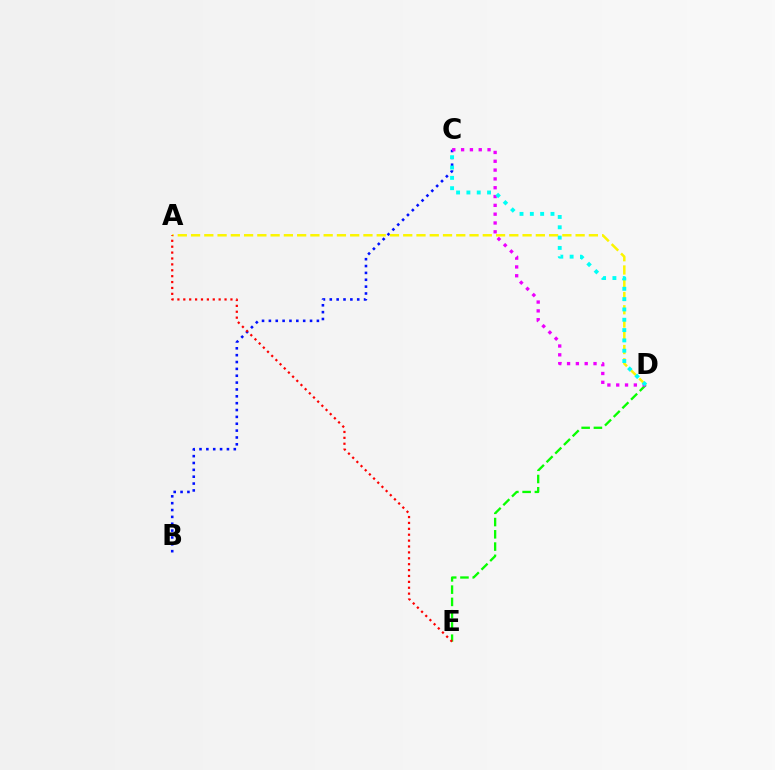{('D', 'E'): [{'color': '#08ff00', 'line_style': 'dashed', 'thickness': 1.67}], ('B', 'C'): [{'color': '#0010ff', 'line_style': 'dotted', 'thickness': 1.86}], ('A', 'D'): [{'color': '#fcf500', 'line_style': 'dashed', 'thickness': 1.8}], ('A', 'E'): [{'color': '#ff0000', 'line_style': 'dotted', 'thickness': 1.6}], ('C', 'D'): [{'color': '#ee00ff', 'line_style': 'dotted', 'thickness': 2.4}, {'color': '#00fff6', 'line_style': 'dotted', 'thickness': 2.8}]}